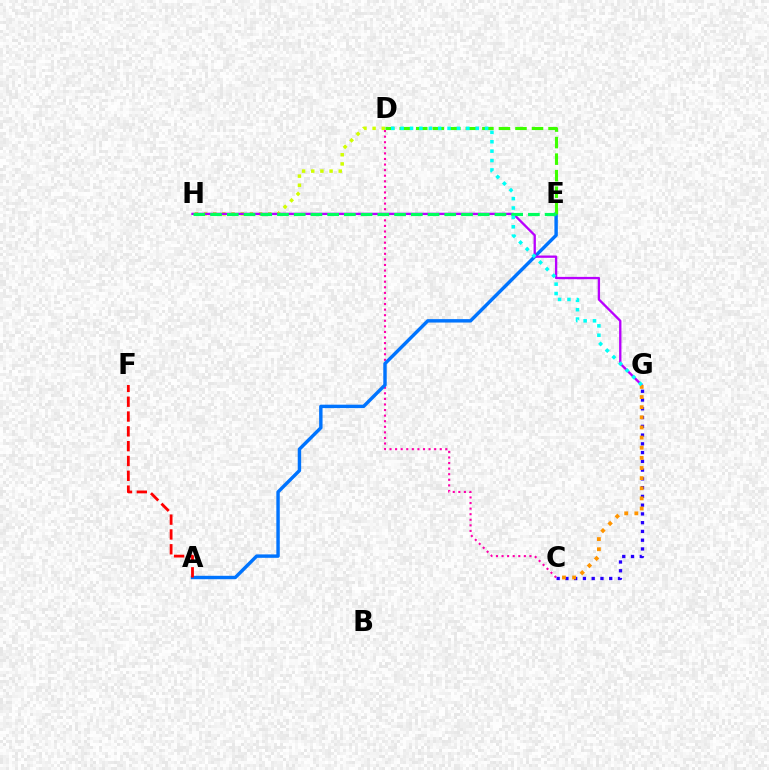{('D', 'H'): [{'color': '#d1ff00', 'line_style': 'dotted', 'thickness': 2.49}], ('C', 'G'): [{'color': '#2500ff', 'line_style': 'dotted', 'thickness': 2.38}, {'color': '#ff9400', 'line_style': 'dotted', 'thickness': 2.75}], ('C', 'D'): [{'color': '#ff00ac', 'line_style': 'dotted', 'thickness': 1.52}], ('A', 'E'): [{'color': '#0074ff', 'line_style': 'solid', 'thickness': 2.46}], ('G', 'H'): [{'color': '#b900ff', 'line_style': 'solid', 'thickness': 1.67}], ('A', 'F'): [{'color': '#ff0000', 'line_style': 'dashed', 'thickness': 2.01}], ('D', 'E'): [{'color': '#3dff00', 'line_style': 'dashed', 'thickness': 2.25}], ('E', 'H'): [{'color': '#00ff5c', 'line_style': 'dashed', 'thickness': 2.27}], ('D', 'G'): [{'color': '#00fff6', 'line_style': 'dotted', 'thickness': 2.55}]}